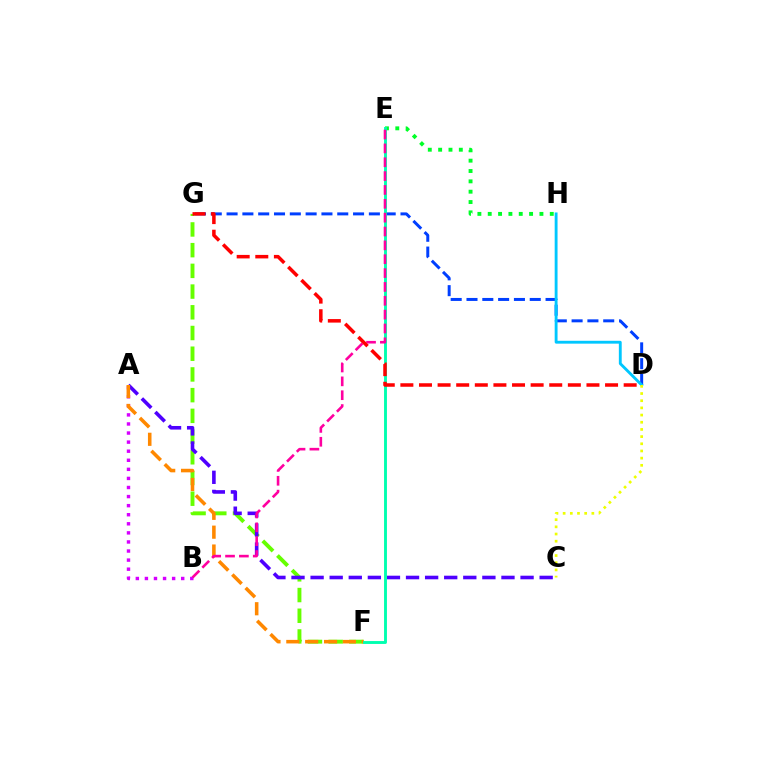{('F', 'G'): [{'color': '#66ff00', 'line_style': 'dashed', 'thickness': 2.81}], ('D', 'G'): [{'color': '#003fff', 'line_style': 'dashed', 'thickness': 2.15}, {'color': '#ff0000', 'line_style': 'dashed', 'thickness': 2.53}], ('E', 'H'): [{'color': '#00ff27', 'line_style': 'dotted', 'thickness': 2.81}], ('A', 'B'): [{'color': '#d600ff', 'line_style': 'dotted', 'thickness': 2.47}], ('D', 'H'): [{'color': '#00c7ff', 'line_style': 'solid', 'thickness': 2.06}], ('A', 'C'): [{'color': '#4f00ff', 'line_style': 'dashed', 'thickness': 2.59}], ('A', 'F'): [{'color': '#ff8800', 'line_style': 'dashed', 'thickness': 2.56}], ('E', 'F'): [{'color': '#00ffaf', 'line_style': 'solid', 'thickness': 2.08}], ('B', 'E'): [{'color': '#ff00a0', 'line_style': 'dashed', 'thickness': 1.88}], ('C', 'D'): [{'color': '#eeff00', 'line_style': 'dotted', 'thickness': 1.95}]}